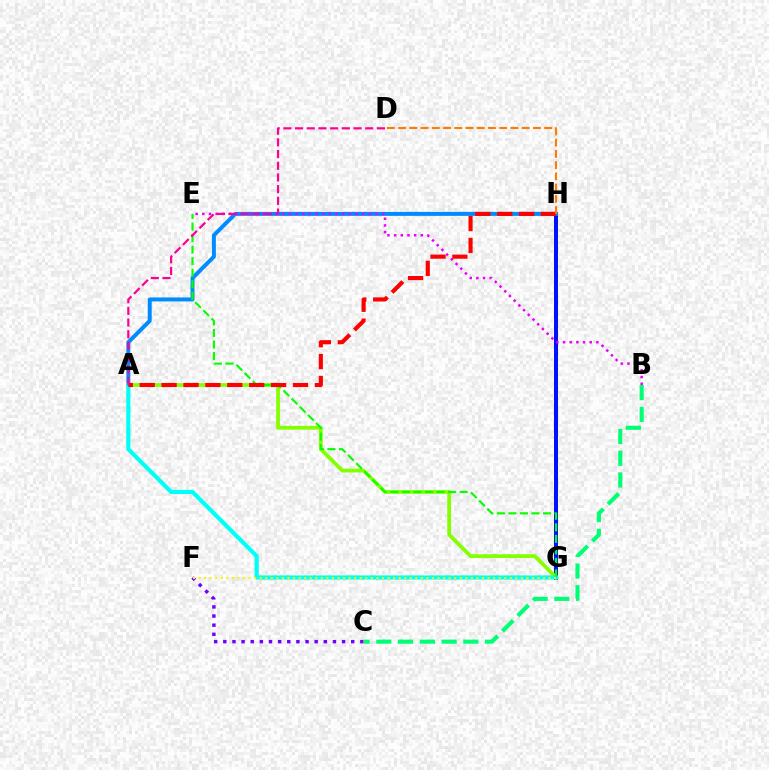{('G', 'H'): [{'color': '#0010ff', 'line_style': 'solid', 'thickness': 2.87}], ('A', 'H'): [{'color': '#008cff', 'line_style': 'solid', 'thickness': 2.86}, {'color': '#ff0000', 'line_style': 'dashed', 'thickness': 2.97}], ('B', 'E'): [{'color': '#ee00ff', 'line_style': 'dotted', 'thickness': 1.81}], ('C', 'F'): [{'color': '#7200ff', 'line_style': 'dotted', 'thickness': 2.48}], ('A', 'G'): [{'color': '#84ff00', 'line_style': 'solid', 'thickness': 2.71}, {'color': '#00fff6', 'line_style': 'solid', 'thickness': 2.98}], ('E', 'G'): [{'color': '#08ff00', 'line_style': 'dashed', 'thickness': 1.57}], ('A', 'D'): [{'color': '#ff0094', 'line_style': 'dashed', 'thickness': 1.59}], ('D', 'H'): [{'color': '#ff7c00', 'line_style': 'dashed', 'thickness': 1.53}], ('B', 'C'): [{'color': '#00ff74', 'line_style': 'dashed', 'thickness': 2.96}], ('F', 'G'): [{'color': '#fcf500', 'line_style': 'dotted', 'thickness': 1.51}]}